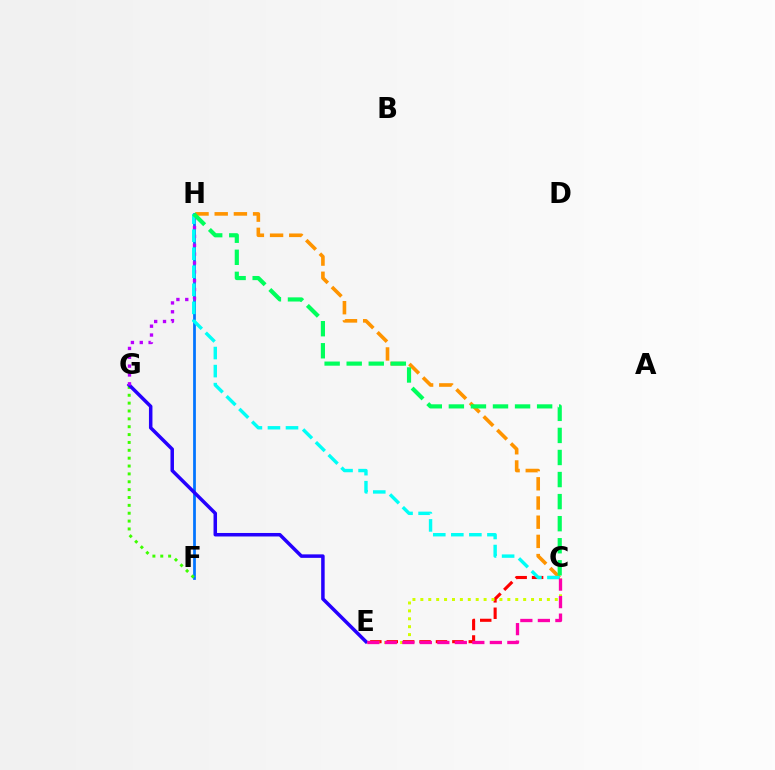{('C', 'E'): [{'color': '#ff0000', 'line_style': 'dashed', 'thickness': 2.23}, {'color': '#d1ff00', 'line_style': 'dotted', 'thickness': 2.15}, {'color': '#ff00ac', 'line_style': 'dashed', 'thickness': 2.38}], ('C', 'H'): [{'color': '#ff9400', 'line_style': 'dashed', 'thickness': 2.61}, {'color': '#00fff6', 'line_style': 'dashed', 'thickness': 2.45}, {'color': '#00ff5c', 'line_style': 'dashed', 'thickness': 3.0}], ('F', 'H'): [{'color': '#0074ff', 'line_style': 'solid', 'thickness': 1.98}], ('F', 'G'): [{'color': '#3dff00', 'line_style': 'dotted', 'thickness': 2.14}], ('E', 'G'): [{'color': '#2500ff', 'line_style': 'solid', 'thickness': 2.52}], ('G', 'H'): [{'color': '#b900ff', 'line_style': 'dotted', 'thickness': 2.4}]}